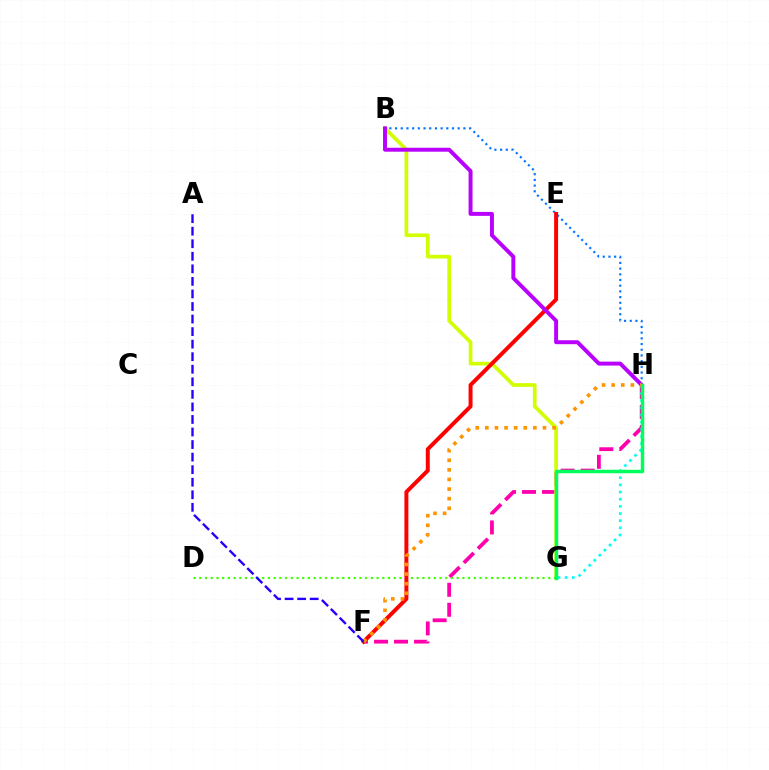{('F', 'H'): [{'color': '#ff00ac', 'line_style': 'dashed', 'thickness': 2.72}, {'color': '#ff9400', 'line_style': 'dotted', 'thickness': 2.61}], ('B', 'H'): [{'color': '#0074ff', 'line_style': 'dotted', 'thickness': 1.55}, {'color': '#b900ff', 'line_style': 'solid', 'thickness': 2.83}], ('B', 'G'): [{'color': '#d1ff00', 'line_style': 'solid', 'thickness': 2.66}], ('G', 'H'): [{'color': '#00fff6', 'line_style': 'dotted', 'thickness': 1.95}, {'color': '#00ff5c', 'line_style': 'solid', 'thickness': 2.49}], ('D', 'G'): [{'color': '#3dff00', 'line_style': 'dotted', 'thickness': 1.55}], ('E', 'F'): [{'color': '#ff0000', 'line_style': 'solid', 'thickness': 2.85}], ('A', 'F'): [{'color': '#2500ff', 'line_style': 'dashed', 'thickness': 1.71}]}